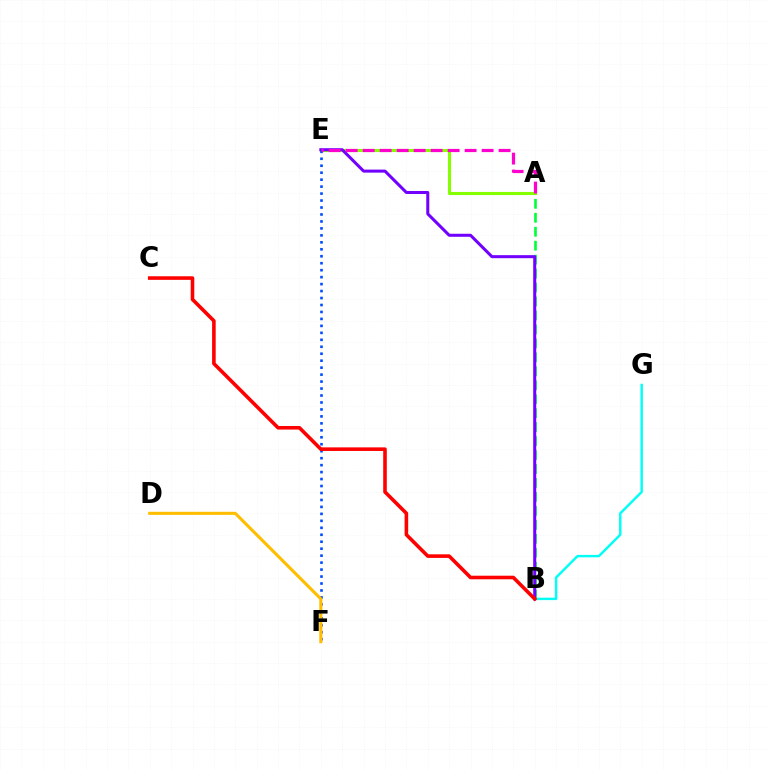{('A', 'B'): [{'color': '#00ff39', 'line_style': 'dashed', 'thickness': 1.9}], ('A', 'E'): [{'color': '#84ff00', 'line_style': 'solid', 'thickness': 2.23}, {'color': '#ff00cf', 'line_style': 'dashed', 'thickness': 2.31}], ('B', 'E'): [{'color': '#7200ff', 'line_style': 'solid', 'thickness': 2.18}], ('E', 'F'): [{'color': '#004bff', 'line_style': 'dotted', 'thickness': 1.89}], ('B', 'G'): [{'color': '#00fff6', 'line_style': 'solid', 'thickness': 1.77}], ('B', 'C'): [{'color': '#ff0000', 'line_style': 'solid', 'thickness': 2.58}], ('D', 'F'): [{'color': '#ffbd00', 'line_style': 'solid', 'thickness': 2.22}]}